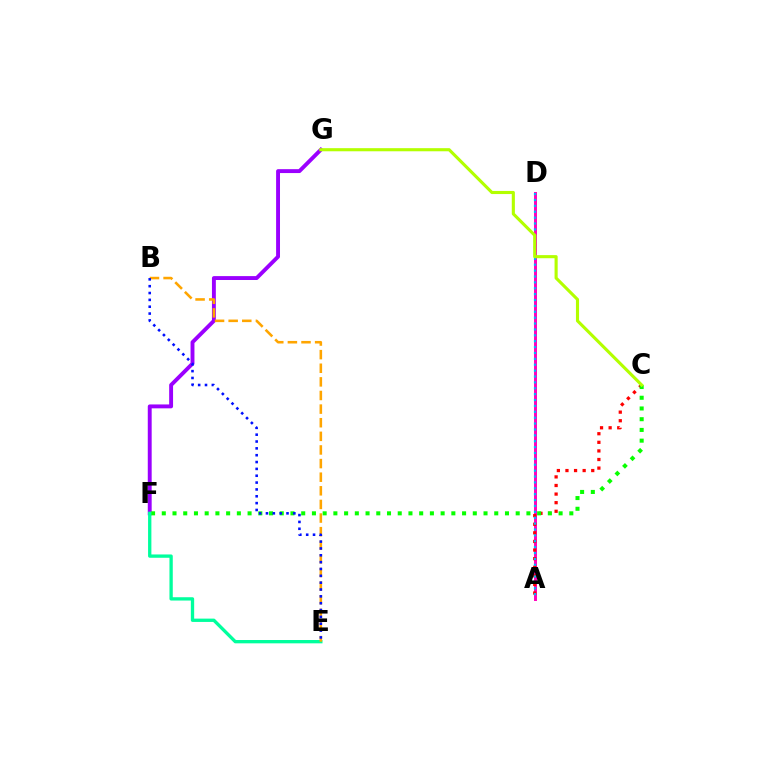{('F', 'G'): [{'color': '#9b00ff', 'line_style': 'solid', 'thickness': 2.81}], ('A', 'D'): [{'color': '#ff00bd', 'line_style': 'solid', 'thickness': 2.13}, {'color': '#00b5ff', 'line_style': 'dotted', 'thickness': 1.6}], ('A', 'C'): [{'color': '#ff0000', 'line_style': 'dotted', 'thickness': 2.34}], ('C', 'F'): [{'color': '#08ff00', 'line_style': 'dotted', 'thickness': 2.91}], ('E', 'F'): [{'color': '#00ff9d', 'line_style': 'solid', 'thickness': 2.39}], ('C', 'G'): [{'color': '#b3ff00', 'line_style': 'solid', 'thickness': 2.24}], ('B', 'E'): [{'color': '#ffa500', 'line_style': 'dashed', 'thickness': 1.85}, {'color': '#0010ff', 'line_style': 'dotted', 'thickness': 1.86}]}